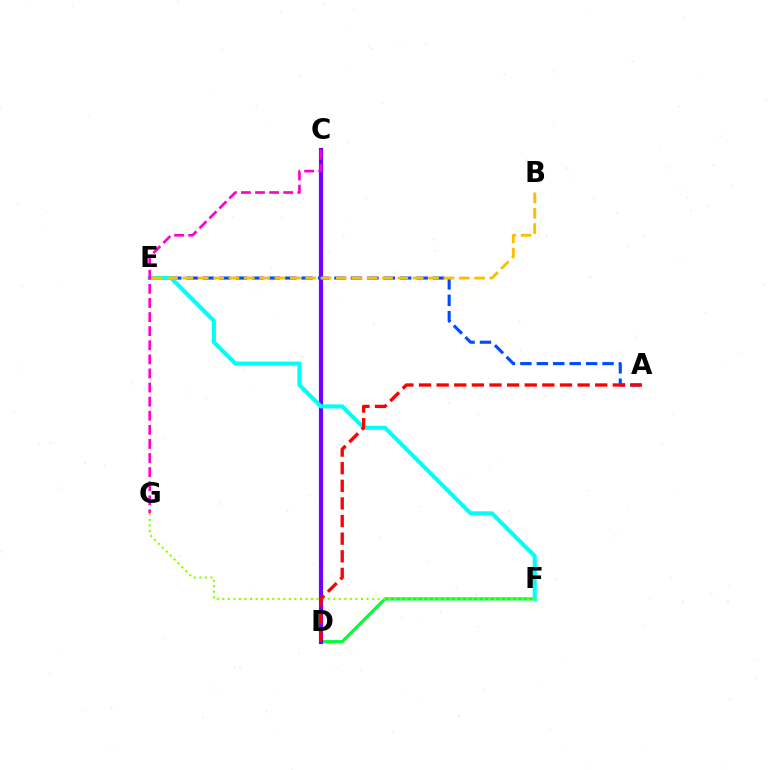{('D', 'F'): [{'color': '#00ff39', 'line_style': 'solid', 'thickness': 2.31}], ('C', 'D'): [{'color': '#7200ff', 'line_style': 'solid', 'thickness': 2.99}], ('A', 'E'): [{'color': '#004bff', 'line_style': 'dashed', 'thickness': 2.23}], ('E', 'F'): [{'color': '#00fff6', 'line_style': 'solid', 'thickness': 2.93}], ('F', 'G'): [{'color': '#84ff00', 'line_style': 'dotted', 'thickness': 1.51}], ('B', 'E'): [{'color': '#ffbd00', 'line_style': 'dashed', 'thickness': 2.09}], ('A', 'D'): [{'color': '#ff0000', 'line_style': 'dashed', 'thickness': 2.39}], ('C', 'G'): [{'color': '#ff00cf', 'line_style': 'dashed', 'thickness': 1.91}]}